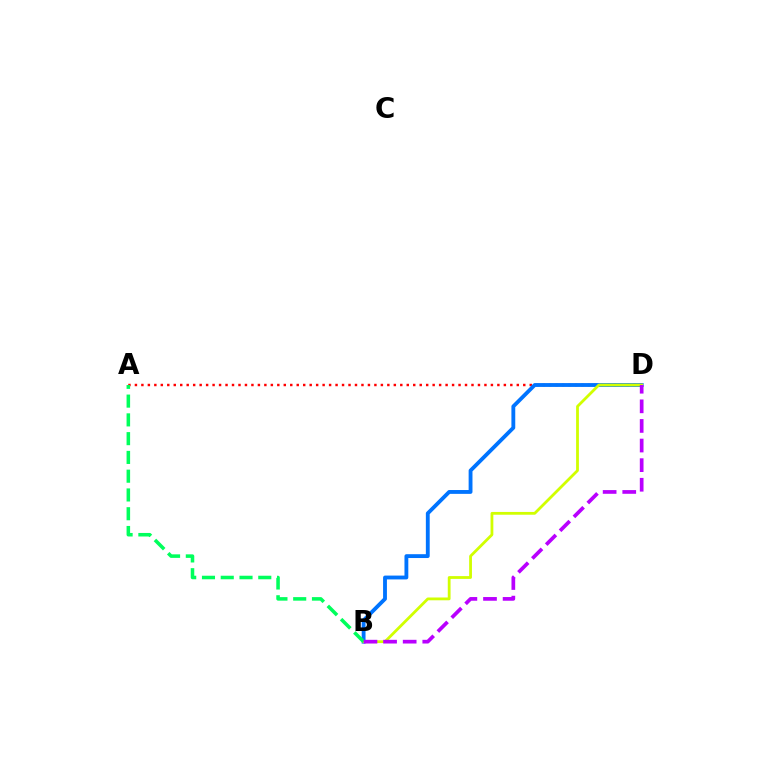{('A', 'D'): [{'color': '#ff0000', 'line_style': 'dotted', 'thickness': 1.76}], ('B', 'D'): [{'color': '#0074ff', 'line_style': 'solid', 'thickness': 2.77}, {'color': '#d1ff00', 'line_style': 'solid', 'thickness': 2.01}, {'color': '#b900ff', 'line_style': 'dashed', 'thickness': 2.66}], ('A', 'B'): [{'color': '#00ff5c', 'line_style': 'dashed', 'thickness': 2.55}]}